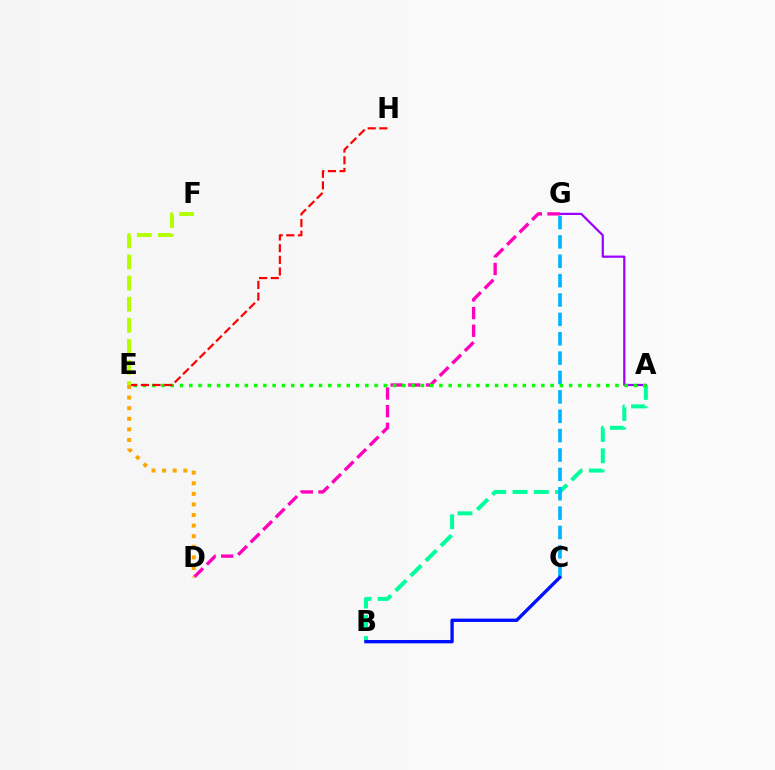{('A', 'G'): [{'color': '#9b00ff', 'line_style': 'solid', 'thickness': 1.61}], ('D', 'G'): [{'color': '#ff00bd', 'line_style': 'dashed', 'thickness': 2.4}], ('A', 'B'): [{'color': '#00ff9d', 'line_style': 'dashed', 'thickness': 2.89}], ('C', 'G'): [{'color': '#00b5ff', 'line_style': 'dashed', 'thickness': 2.63}], ('A', 'E'): [{'color': '#08ff00', 'line_style': 'dotted', 'thickness': 2.52}], ('E', 'H'): [{'color': '#ff0000', 'line_style': 'dashed', 'thickness': 1.58}], ('D', 'E'): [{'color': '#ffa500', 'line_style': 'dotted', 'thickness': 2.88}], ('E', 'F'): [{'color': '#b3ff00', 'line_style': 'dashed', 'thickness': 2.87}], ('B', 'C'): [{'color': '#0010ff', 'line_style': 'solid', 'thickness': 2.41}]}